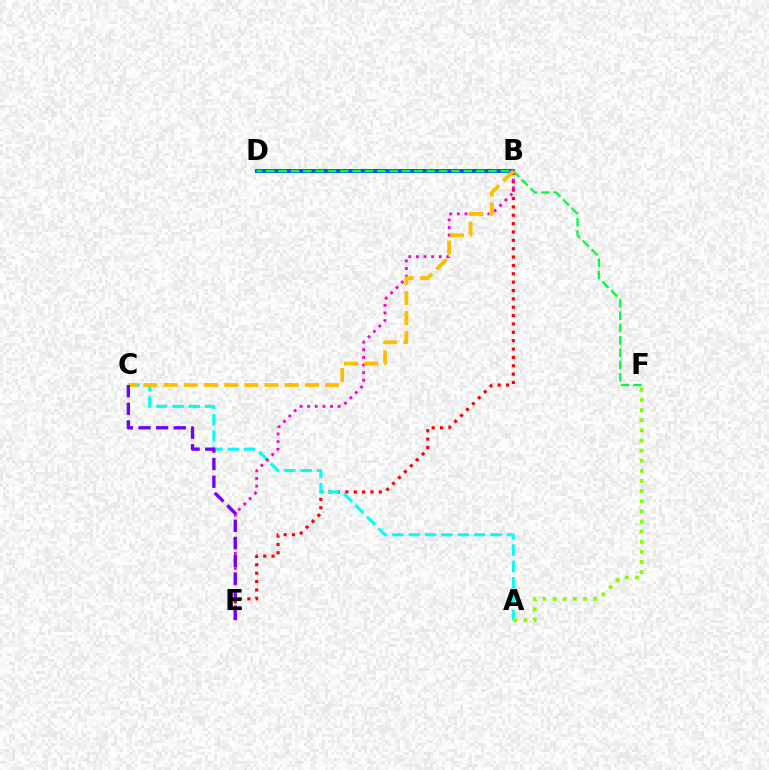{('B', 'E'): [{'color': '#ff0000', 'line_style': 'dotted', 'thickness': 2.27}, {'color': '#ff00cf', 'line_style': 'dotted', 'thickness': 2.07}], ('B', 'D'): [{'color': '#004bff', 'line_style': 'solid', 'thickness': 2.8}], ('A', 'C'): [{'color': '#00fff6', 'line_style': 'dashed', 'thickness': 2.22}], ('A', 'F'): [{'color': '#84ff00', 'line_style': 'dotted', 'thickness': 2.75}], ('D', 'F'): [{'color': '#00ff39', 'line_style': 'dashed', 'thickness': 1.68}], ('B', 'C'): [{'color': '#ffbd00', 'line_style': 'dashed', 'thickness': 2.74}], ('C', 'E'): [{'color': '#7200ff', 'line_style': 'dashed', 'thickness': 2.39}]}